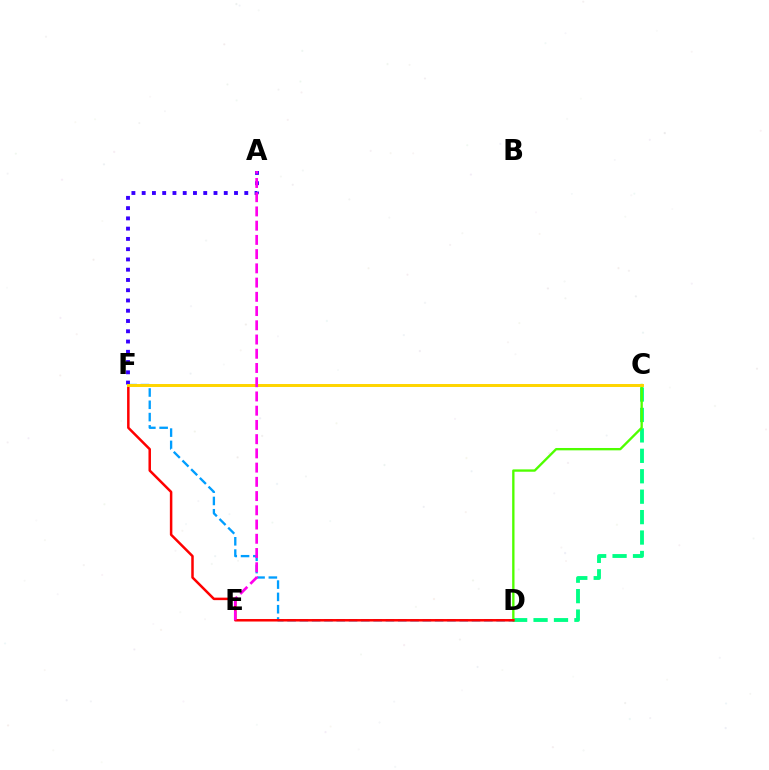{('C', 'D'): [{'color': '#00ff86', 'line_style': 'dashed', 'thickness': 2.78}, {'color': '#4fff00', 'line_style': 'solid', 'thickness': 1.69}], ('D', 'F'): [{'color': '#009eff', 'line_style': 'dashed', 'thickness': 1.67}, {'color': '#ff0000', 'line_style': 'solid', 'thickness': 1.8}], ('A', 'F'): [{'color': '#3700ff', 'line_style': 'dotted', 'thickness': 2.79}], ('C', 'F'): [{'color': '#ffd500', 'line_style': 'solid', 'thickness': 2.14}], ('A', 'E'): [{'color': '#ff00ed', 'line_style': 'dashed', 'thickness': 1.93}]}